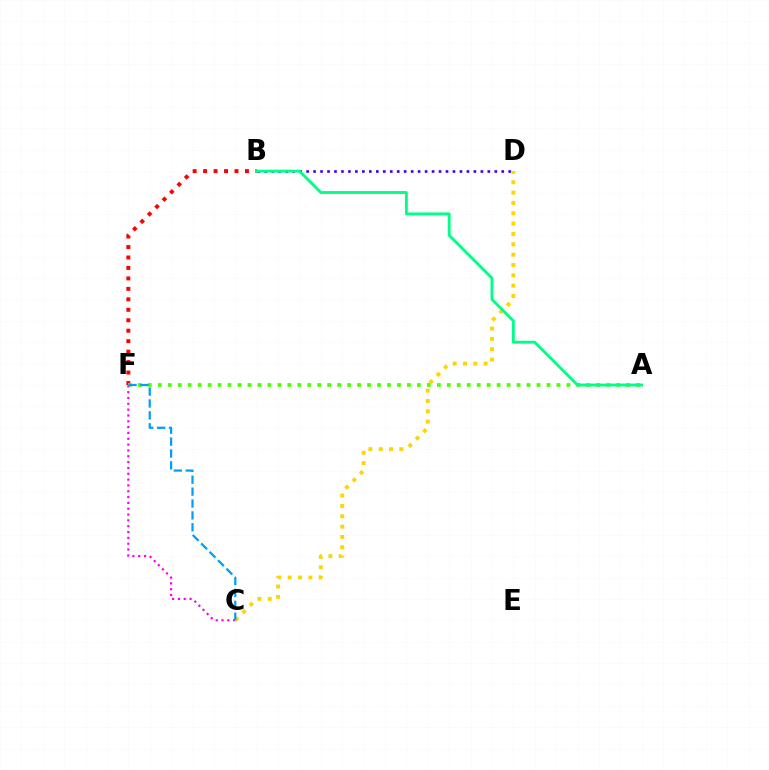{('B', 'F'): [{'color': '#ff0000', 'line_style': 'dotted', 'thickness': 2.84}], ('A', 'F'): [{'color': '#4fff00', 'line_style': 'dotted', 'thickness': 2.71}], ('C', 'F'): [{'color': '#ff00ed', 'line_style': 'dotted', 'thickness': 1.58}, {'color': '#009eff', 'line_style': 'dashed', 'thickness': 1.62}], ('C', 'D'): [{'color': '#ffd500', 'line_style': 'dotted', 'thickness': 2.81}], ('B', 'D'): [{'color': '#3700ff', 'line_style': 'dotted', 'thickness': 1.89}], ('A', 'B'): [{'color': '#00ff86', 'line_style': 'solid', 'thickness': 2.07}]}